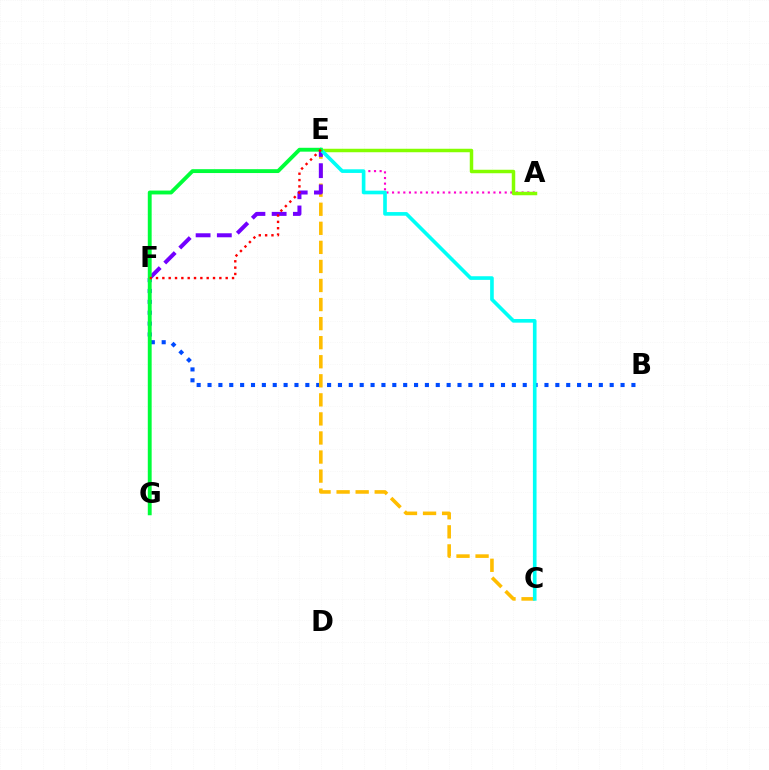{('B', 'F'): [{'color': '#004bff', 'line_style': 'dotted', 'thickness': 2.95}], ('A', 'E'): [{'color': '#ff00cf', 'line_style': 'dotted', 'thickness': 1.53}, {'color': '#84ff00', 'line_style': 'solid', 'thickness': 2.51}], ('C', 'E'): [{'color': '#ffbd00', 'line_style': 'dashed', 'thickness': 2.59}, {'color': '#00fff6', 'line_style': 'solid', 'thickness': 2.62}], ('E', 'F'): [{'color': '#7200ff', 'line_style': 'dashed', 'thickness': 2.88}, {'color': '#ff0000', 'line_style': 'dotted', 'thickness': 1.72}], ('E', 'G'): [{'color': '#00ff39', 'line_style': 'solid', 'thickness': 2.78}]}